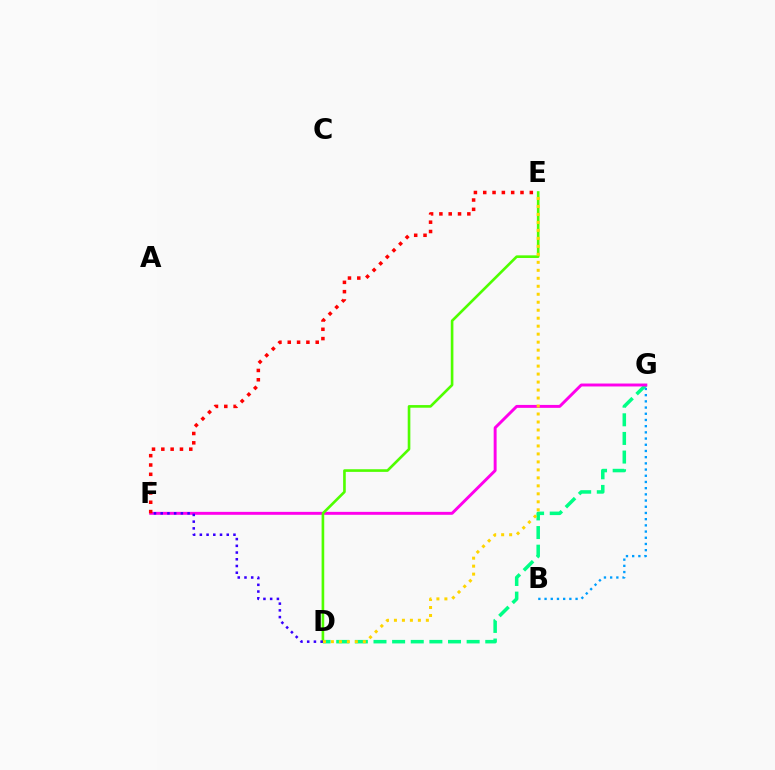{('D', 'G'): [{'color': '#00ff86', 'line_style': 'dashed', 'thickness': 2.53}], ('F', 'G'): [{'color': '#ff00ed', 'line_style': 'solid', 'thickness': 2.11}], ('E', 'F'): [{'color': '#ff0000', 'line_style': 'dotted', 'thickness': 2.53}], ('D', 'E'): [{'color': '#4fff00', 'line_style': 'solid', 'thickness': 1.9}, {'color': '#ffd500', 'line_style': 'dotted', 'thickness': 2.17}], ('D', 'F'): [{'color': '#3700ff', 'line_style': 'dotted', 'thickness': 1.83}], ('B', 'G'): [{'color': '#009eff', 'line_style': 'dotted', 'thickness': 1.68}]}